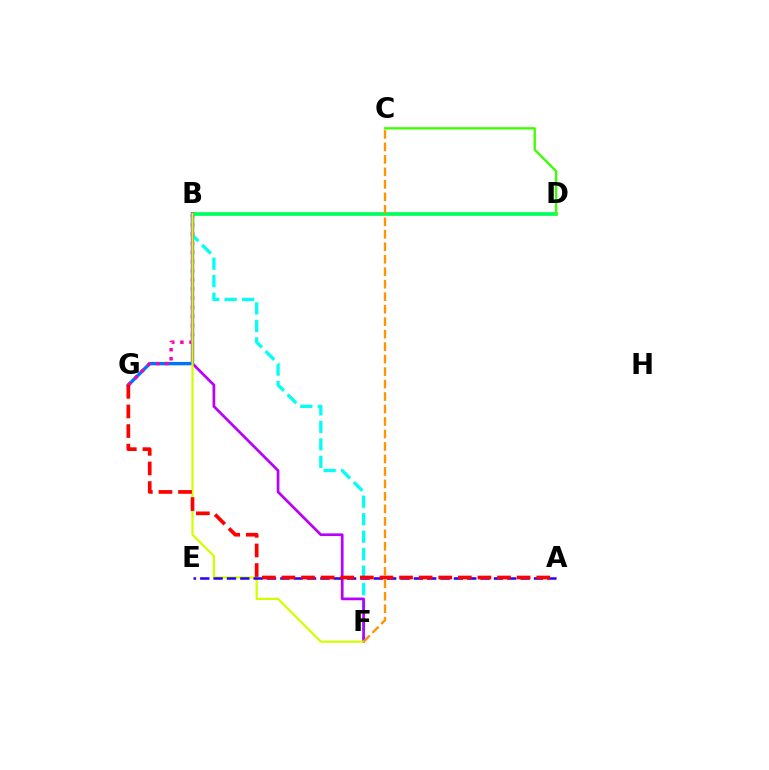{('B', 'G'): [{'color': '#0074ff', 'line_style': 'solid', 'thickness': 2.44}, {'color': '#ff00ac', 'line_style': 'dotted', 'thickness': 2.48}], ('B', 'F'): [{'color': '#00fff6', 'line_style': 'dashed', 'thickness': 2.38}, {'color': '#b900ff', 'line_style': 'solid', 'thickness': 1.95}, {'color': '#d1ff00', 'line_style': 'solid', 'thickness': 1.59}], ('B', 'D'): [{'color': '#00ff5c', 'line_style': 'solid', 'thickness': 2.67}], ('C', 'D'): [{'color': '#3dff00', 'line_style': 'solid', 'thickness': 1.69}], ('A', 'E'): [{'color': '#2500ff', 'line_style': 'dashed', 'thickness': 1.81}], ('A', 'G'): [{'color': '#ff0000', 'line_style': 'dashed', 'thickness': 2.66}], ('C', 'F'): [{'color': '#ff9400', 'line_style': 'dashed', 'thickness': 1.7}]}